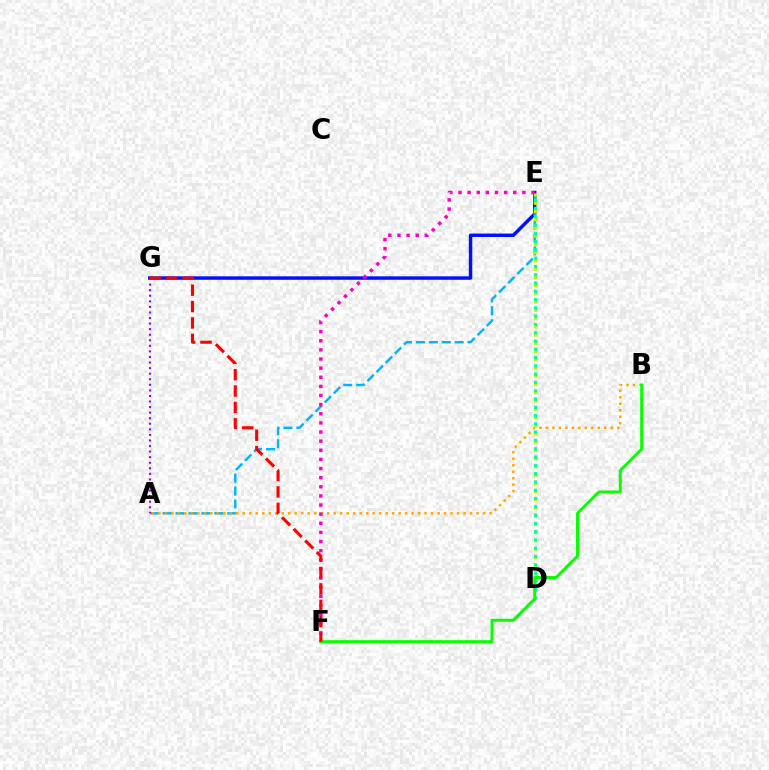{('E', 'G'): [{'color': '#0010ff', 'line_style': 'solid', 'thickness': 2.49}], ('A', 'E'): [{'color': '#00b5ff', 'line_style': 'dashed', 'thickness': 1.76}], ('A', 'B'): [{'color': '#ffa500', 'line_style': 'dotted', 'thickness': 1.76}], ('E', 'F'): [{'color': '#ff00bd', 'line_style': 'dotted', 'thickness': 2.48}], ('D', 'E'): [{'color': '#b3ff00', 'line_style': 'dotted', 'thickness': 2.24}, {'color': '#00ff9d', 'line_style': 'dotted', 'thickness': 2.25}], ('B', 'F'): [{'color': '#08ff00', 'line_style': 'solid', 'thickness': 2.13}], ('A', 'G'): [{'color': '#9b00ff', 'line_style': 'dotted', 'thickness': 1.51}], ('F', 'G'): [{'color': '#ff0000', 'line_style': 'dashed', 'thickness': 2.23}]}